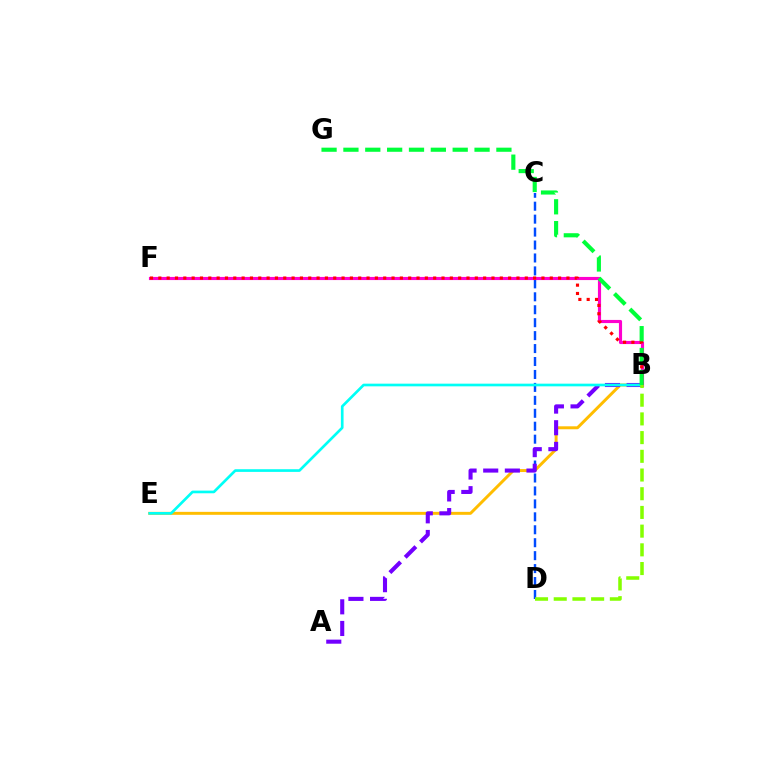{('C', 'D'): [{'color': '#004bff', 'line_style': 'dashed', 'thickness': 1.76}], ('B', 'F'): [{'color': '#ff00cf', 'line_style': 'solid', 'thickness': 2.26}, {'color': '#ff0000', 'line_style': 'dotted', 'thickness': 2.26}], ('B', 'E'): [{'color': '#ffbd00', 'line_style': 'solid', 'thickness': 2.13}, {'color': '#00fff6', 'line_style': 'solid', 'thickness': 1.92}], ('A', 'B'): [{'color': '#7200ff', 'line_style': 'dashed', 'thickness': 2.94}], ('B', 'D'): [{'color': '#84ff00', 'line_style': 'dashed', 'thickness': 2.54}], ('B', 'G'): [{'color': '#00ff39', 'line_style': 'dashed', 'thickness': 2.97}]}